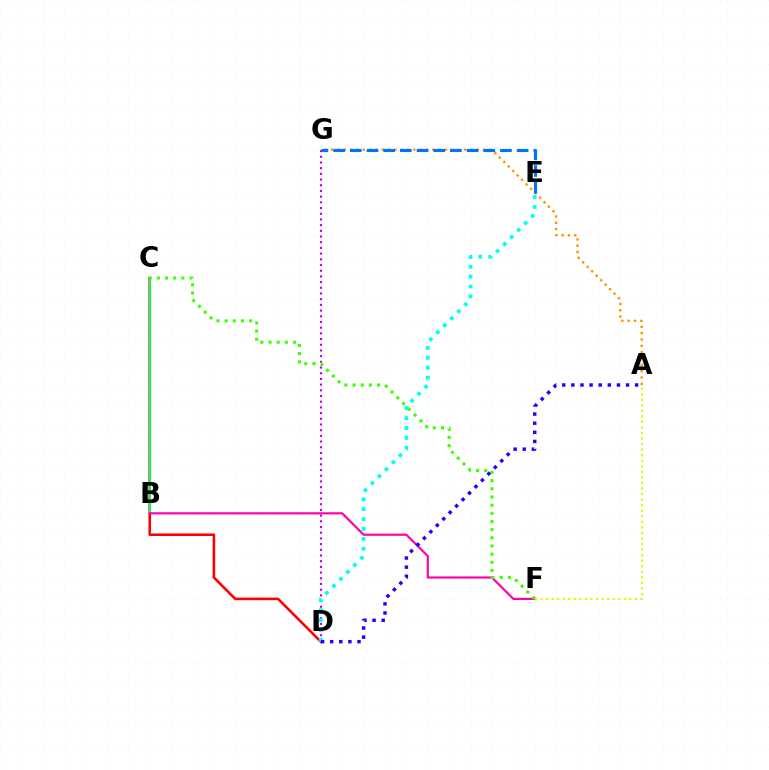{('A', 'G'): [{'color': '#ff9400', 'line_style': 'dotted', 'thickness': 1.72}], ('C', 'D'): [{'color': '#ff0000', 'line_style': 'solid', 'thickness': 1.86}], ('B', 'C'): [{'color': '#00ff5c', 'line_style': 'solid', 'thickness': 1.5}], ('D', 'G'): [{'color': '#b900ff', 'line_style': 'dotted', 'thickness': 1.55}], ('E', 'G'): [{'color': '#0074ff', 'line_style': 'dashed', 'thickness': 2.27}], ('B', 'F'): [{'color': '#ff00ac', 'line_style': 'solid', 'thickness': 1.57}], ('D', 'E'): [{'color': '#00fff6', 'line_style': 'dotted', 'thickness': 2.69}], ('C', 'F'): [{'color': '#3dff00', 'line_style': 'dotted', 'thickness': 2.22}], ('A', 'F'): [{'color': '#d1ff00', 'line_style': 'dotted', 'thickness': 1.51}], ('A', 'D'): [{'color': '#2500ff', 'line_style': 'dotted', 'thickness': 2.48}]}